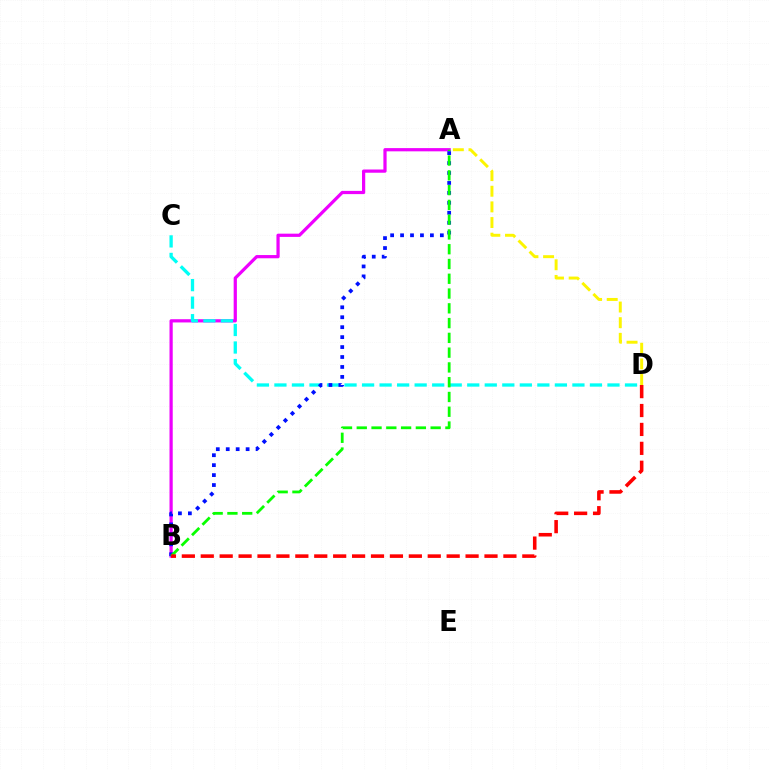{('A', 'B'): [{'color': '#ee00ff', 'line_style': 'solid', 'thickness': 2.32}, {'color': '#0010ff', 'line_style': 'dotted', 'thickness': 2.7}, {'color': '#08ff00', 'line_style': 'dashed', 'thickness': 2.01}], ('A', 'D'): [{'color': '#fcf500', 'line_style': 'dashed', 'thickness': 2.13}], ('C', 'D'): [{'color': '#00fff6', 'line_style': 'dashed', 'thickness': 2.38}], ('B', 'D'): [{'color': '#ff0000', 'line_style': 'dashed', 'thickness': 2.57}]}